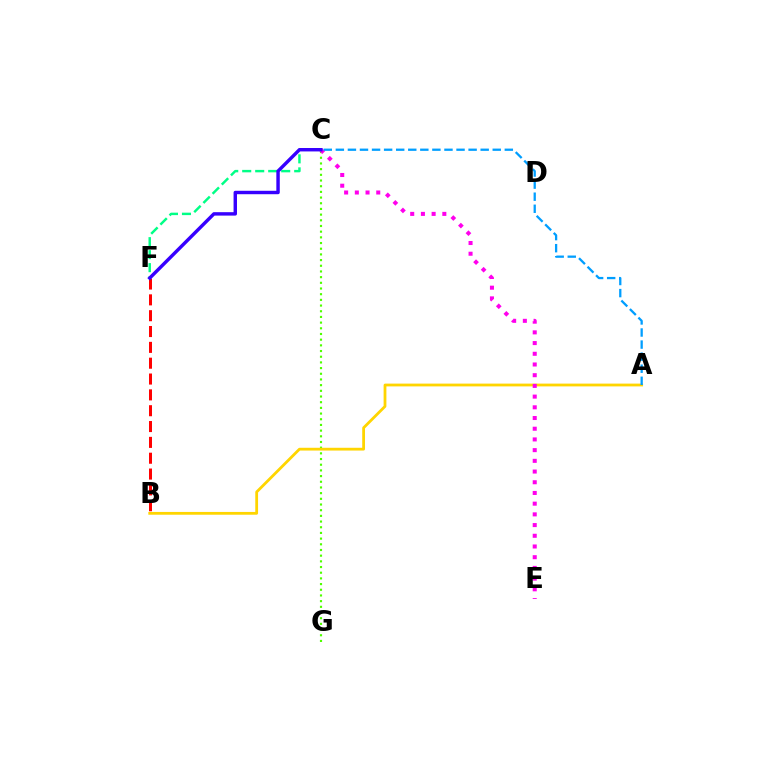{('C', 'G'): [{'color': '#4fff00', 'line_style': 'dotted', 'thickness': 1.54}], ('C', 'F'): [{'color': '#00ff86', 'line_style': 'dashed', 'thickness': 1.77}, {'color': '#3700ff', 'line_style': 'solid', 'thickness': 2.47}], ('A', 'B'): [{'color': '#ffd500', 'line_style': 'solid', 'thickness': 2.01}], ('C', 'E'): [{'color': '#ff00ed', 'line_style': 'dotted', 'thickness': 2.91}], ('B', 'F'): [{'color': '#ff0000', 'line_style': 'dashed', 'thickness': 2.15}], ('A', 'C'): [{'color': '#009eff', 'line_style': 'dashed', 'thickness': 1.64}]}